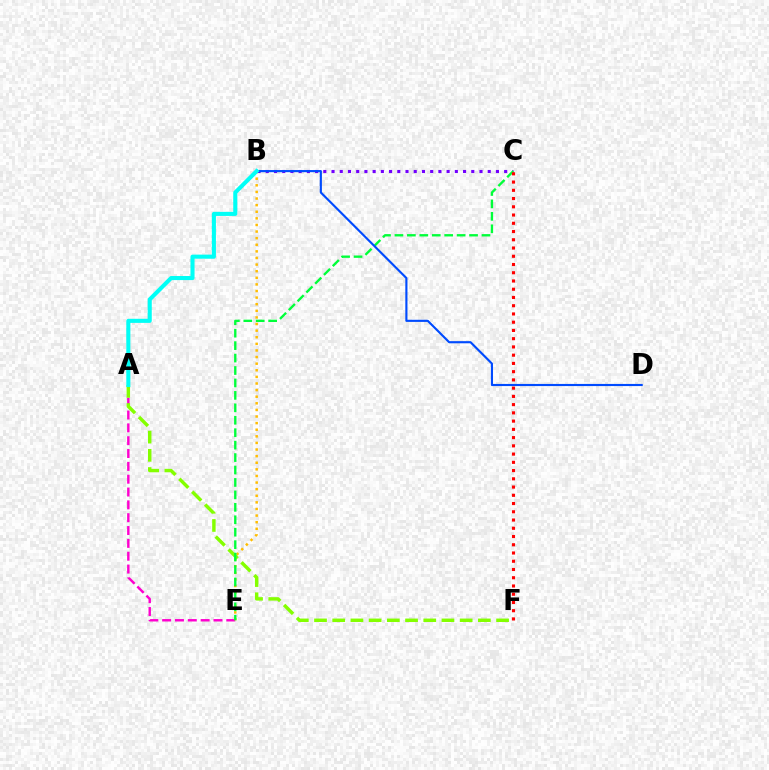{('A', 'E'): [{'color': '#ff00cf', 'line_style': 'dashed', 'thickness': 1.74}], ('B', 'C'): [{'color': '#7200ff', 'line_style': 'dotted', 'thickness': 2.23}], ('B', 'E'): [{'color': '#ffbd00', 'line_style': 'dotted', 'thickness': 1.79}], ('A', 'F'): [{'color': '#84ff00', 'line_style': 'dashed', 'thickness': 2.47}], ('C', 'E'): [{'color': '#00ff39', 'line_style': 'dashed', 'thickness': 1.69}], ('B', 'D'): [{'color': '#004bff', 'line_style': 'solid', 'thickness': 1.54}], ('C', 'F'): [{'color': '#ff0000', 'line_style': 'dotted', 'thickness': 2.24}], ('A', 'B'): [{'color': '#00fff6', 'line_style': 'solid', 'thickness': 2.94}]}